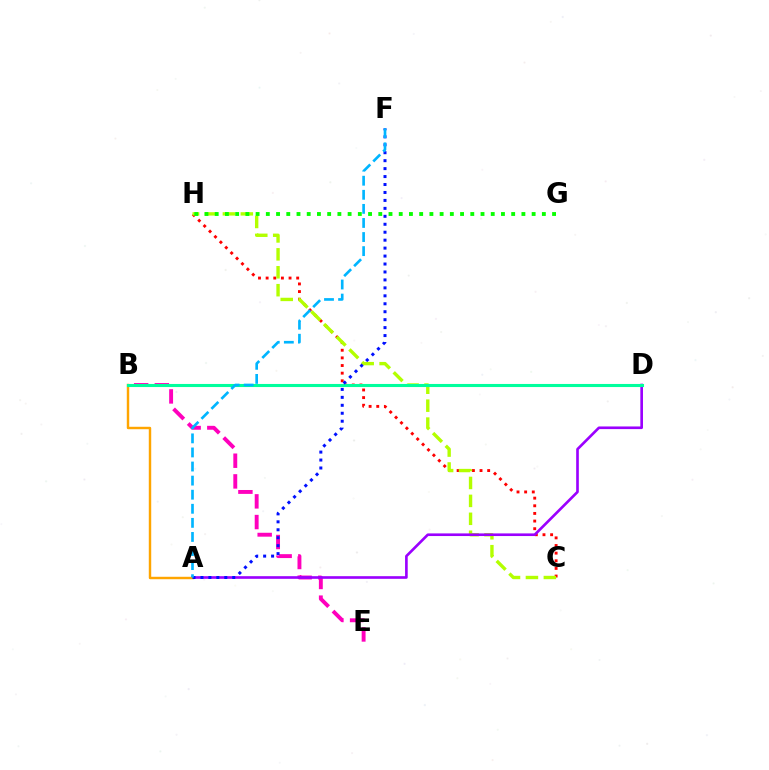{('C', 'H'): [{'color': '#ff0000', 'line_style': 'dotted', 'thickness': 2.08}, {'color': '#b3ff00', 'line_style': 'dashed', 'thickness': 2.43}], ('B', 'E'): [{'color': '#ff00bd', 'line_style': 'dashed', 'thickness': 2.81}], ('A', 'D'): [{'color': '#9b00ff', 'line_style': 'solid', 'thickness': 1.9}], ('A', 'B'): [{'color': '#ffa500', 'line_style': 'solid', 'thickness': 1.75}], ('B', 'D'): [{'color': '#00ff9d', 'line_style': 'solid', 'thickness': 2.22}], ('A', 'F'): [{'color': '#0010ff', 'line_style': 'dotted', 'thickness': 2.16}, {'color': '#00b5ff', 'line_style': 'dashed', 'thickness': 1.91}], ('G', 'H'): [{'color': '#08ff00', 'line_style': 'dotted', 'thickness': 2.78}]}